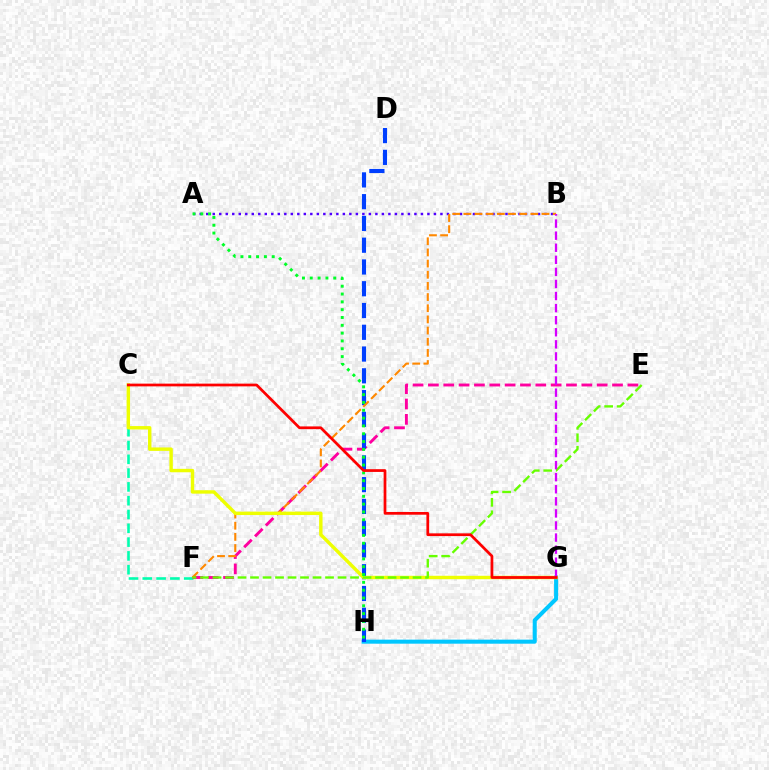{('G', 'H'): [{'color': '#00c7ff', 'line_style': 'solid', 'thickness': 2.91}], ('A', 'B'): [{'color': '#4f00ff', 'line_style': 'dotted', 'thickness': 1.77}], ('C', 'F'): [{'color': '#00ffaf', 'line_style': 'dashed', 'thickness': 1.87}], ('E', 'F'): [{'color': '#ff00a0', 'line_style': 'dashed', 'thickness': 2.08}, {'color': '#66ff00', 'line_style': 'dashed', 'thickness': 1.7}], ('D', 'H'): [{'color': '#003fff', 'line_style': 'dashed', 'thickness': 2.96}], ('B', 'F'): [{'color': '#ff8800', 'line_style': 'dashed', 'thickness': 1.52}], ('C', 'G'): [{'color': '#eeff00', 'line_style': 'solid', 'thickness': 2.46}, {'color': '#ff0000', 'line_style': 'solid', 'thickness': 1.97}], ('B', 'G'): [{'color': '#d600ff', 'line_style': 'dashed', 'thickness': 1.64}], ('A', 'H'): [{'color': '#00ff27', 'line_style': 'dotted', 'thickness': 2.12}]}